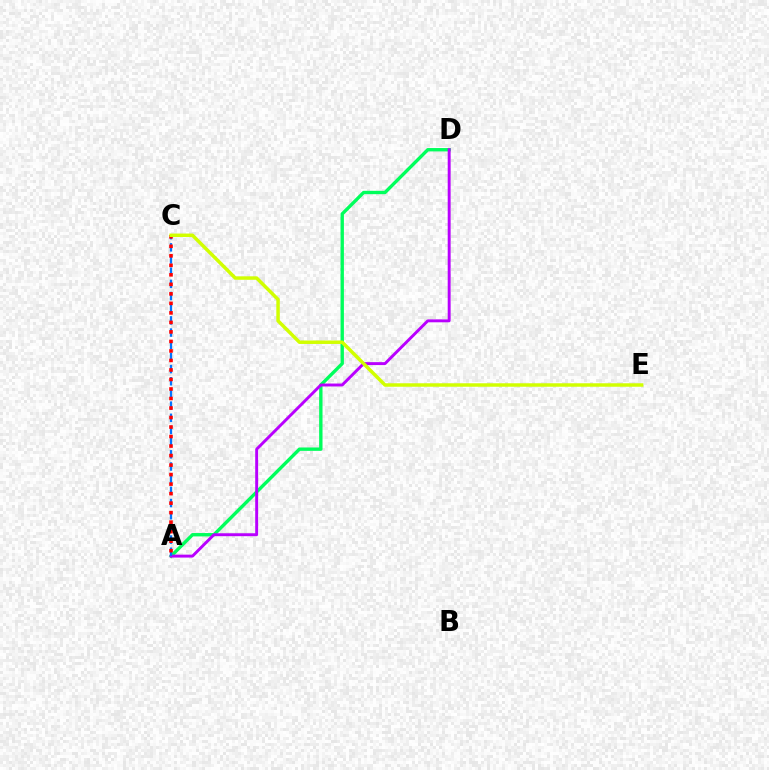{('A', 'D'): [{'color': '#00ff5c', 'line_style': 'solid', 'thickness': 2.42}, {'color': '#b900ff', 'line_style': 'solid', 'thickness': 2.11}], ('A', 'C'): [{'color': '#0074ff', 'line_style': 'dashed', 'thickness': 1.65}, {'color': '#ff0000', 'line_style': 'dotted', 'thickness': 2.58}], ('C', 'E'): [{'color': '#d1ff00', 'line_style': 'solid', 'thickness': 2.5}]}